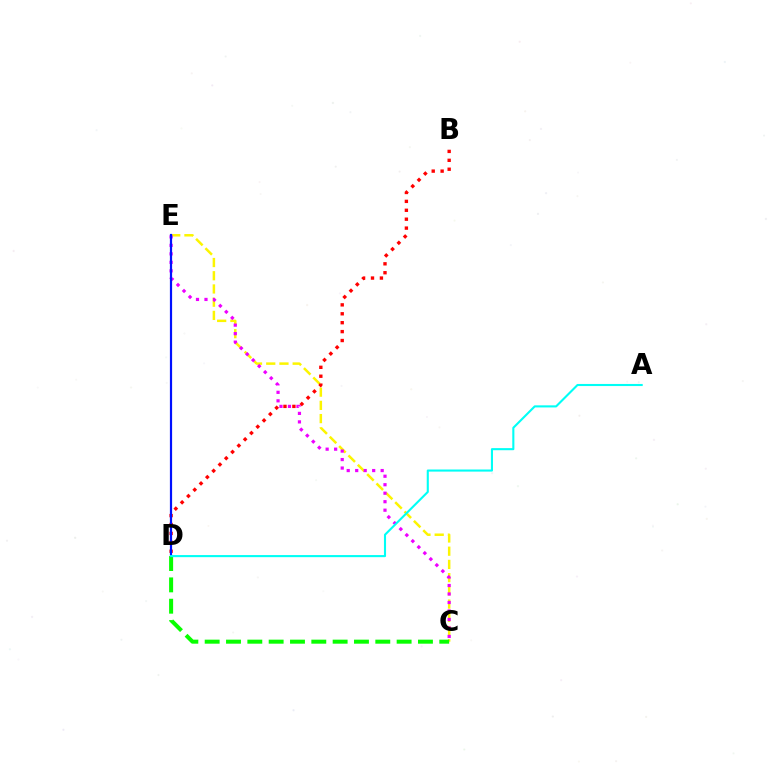{('C', 'E'): [{'color': '#fcf500', 'line_style': 'dashed', 'thickness': 1.8}, {'color': '#ee00ff', 'line_style': 'dotted', 'thickness': 2.31}], ('C', 'D'): [{'color': '#08ff00', 'line_style': 'dashed', 'thickness': 2.9}], ('B', 'D'): [{'color': '#ff0000', 'line_style': 'dotted', 'thickness': 2.42}], ('D', 'E'): [{'color': '#0010ff', 'line_style': 'solid', 'thickness': 1.58}], ('A', 'D'): [{'color': '#00fff6', 'line_style': 'solid', 'thickness': 1.51}]}